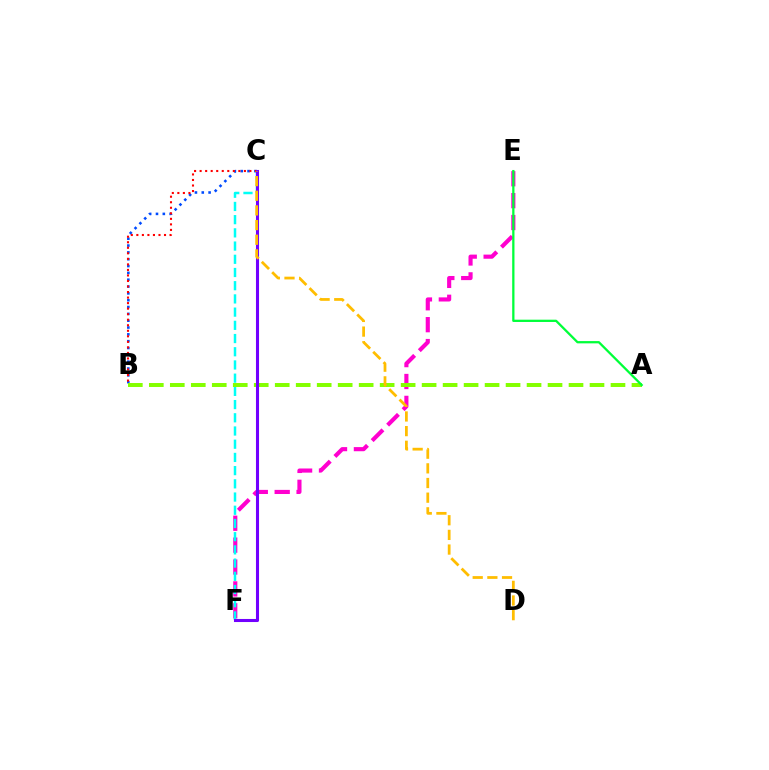{('E', 'F'): [{'color': '#ff00cf', 'line_style': 'dashed', 'thickness': 2.97}], ('C', 'F'): [{'color': '#00fff6', 'line_style': 'dashed', 'thickness': 1.79}, {'color': '#7200ff', 'line_style': 'solid', 'thickness': 2.21}], ('B', 'C'): [{'color': '#004bff', 'line_style': 'dotted', 'thickness': 1.86}, {'color': '#ff0000', 'line_style': 'dotted', 'thickness': 1.5}], ('A', 'B'): [{'color': '#84ff00', 'line_style': 'dashed', 'thickness': 2.85}], ('A', 'E'): [{'color': '#00ff39', 'line_style': 'solid', 'thickness': 1.64}], ('C', 'D'): [{'color': '#ffbd00', 'line_style': 'dashed', 'thickness': 1.99}]}